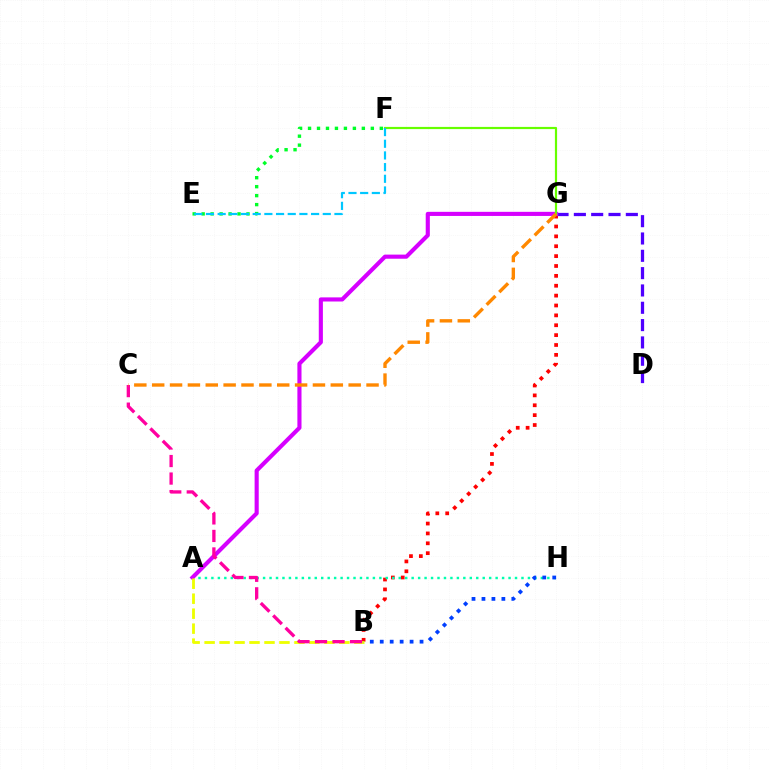{('B', 'G'): [{'color': '#ff0000', 'line_style': 'dotted', 'thickness': 2.68}], ('E', 'F'): [{'color': '#00ff27', 'line_style': 'dotted', 'thickness': 2.44}, {'color': '#00c7ff', 'line_style': 'dashed', 'thickness': 1.59}], ('D', 'G'): [{'color': '#4f00ff', 'line_style': 'dashed', 'thickness': 2.35}], ('A', 'H'): [{'color': '#00ffaf', 'line_style': 'dotted', 'thickness': 1.76}], ('A', 'G'): [{'color': '#d600ff', 'line_style': 'solid', 'thickness': 2.96}], ('A', 'B'): [{'color': '#eeff00', 'line_style': 'dashed', 'thickness': 2.03}], ('F', 'G'): [{'color': '#66ff00', 'line_style': 'solid', 'thickness': 1.58}], ('B', 'C'): [{'color': '#ff00a0', 'line_style': 'dashed', 'thickness': 2.38}], ('B', 'H'): [{'color': '#003fff', 'line_style': 'dotted', 'thickness': 2.7}], ('C', 'G'): [{'color': '#ff8800', 'line_style': 'dashed', 'thickness': 2.43}]}